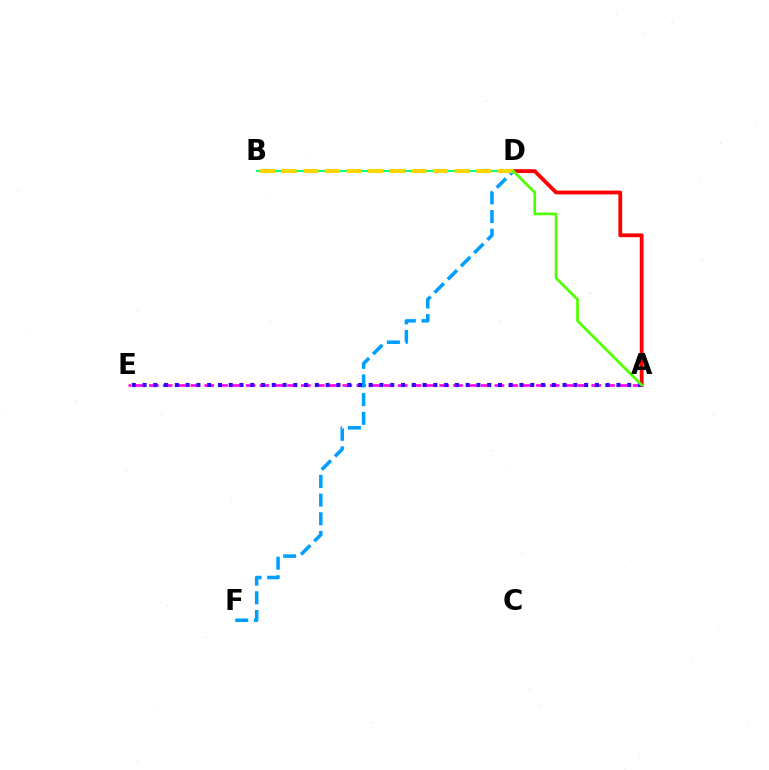{('B', 'D'): [{'color': '#00ff86', 'line_style': 'solid', 'thickness': 1.52}, {'color': '#ffd500', 'line_style': 'dashed', 'thickness': 2.94}], ('A', 'E'): [{'color': '#ff00ed', 'line_style': 'dashed', 'thickness': 1.88}, {'color': '#3700ff', 'line_style': 'dotted', 'thickness': 2.93}], ('D', 'F'): [{'color': '#009eff', 'line_style': 'dashed', 'thickness': 2.54}], ('A', 'D'): [{'color': '#ff0000', 'line_style': 'solid', 'thickness': 2.74}, {'color': '#4fff00', 'line_style': 'solid', 'thickness': 1.95}]}